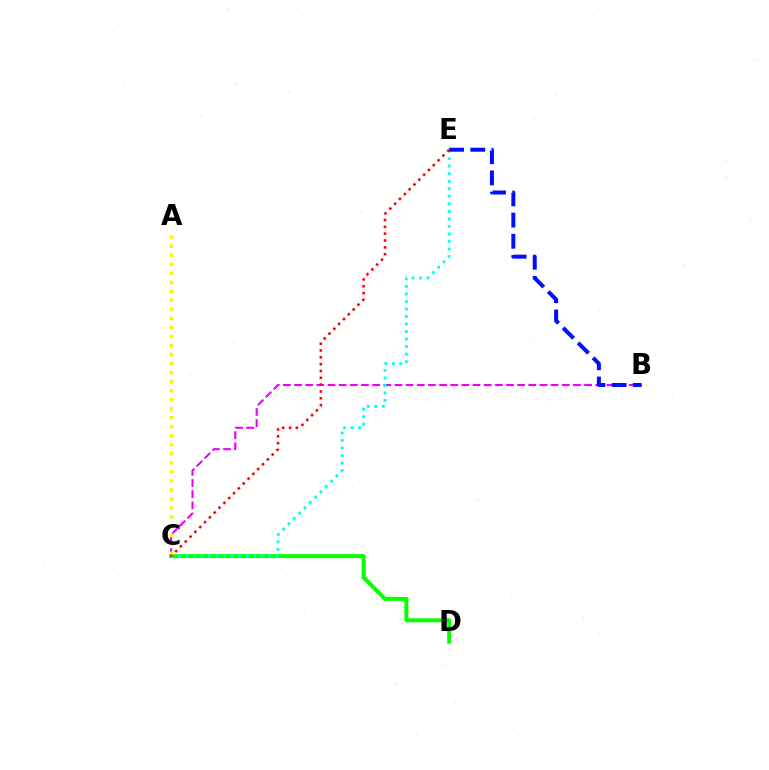{('C', 'D'): [{'color': '#08ff00', 'line_style': 'solid', 'thickness': 2.87}], ('B', 'C'): [{'color': '#ee00ff', 'line_style': 'dashed', 'thickness': 1.52}], ('C', 'E'): [{'color': '#00fff6', 'line_style': 'dotted', 'thickness': 2.04}, {'color': '#ff0000', 'line_style': 'dotted', 'thickness': 1.86}], ('A', 'C'): [{'color': '#fcf500', 'line_style': 'dotted', 'thickness': 2.45}], ('B', 'E'): [{'color': '#0010ff', 'line_style': 'dashed', 'thickness': 2.88}]}